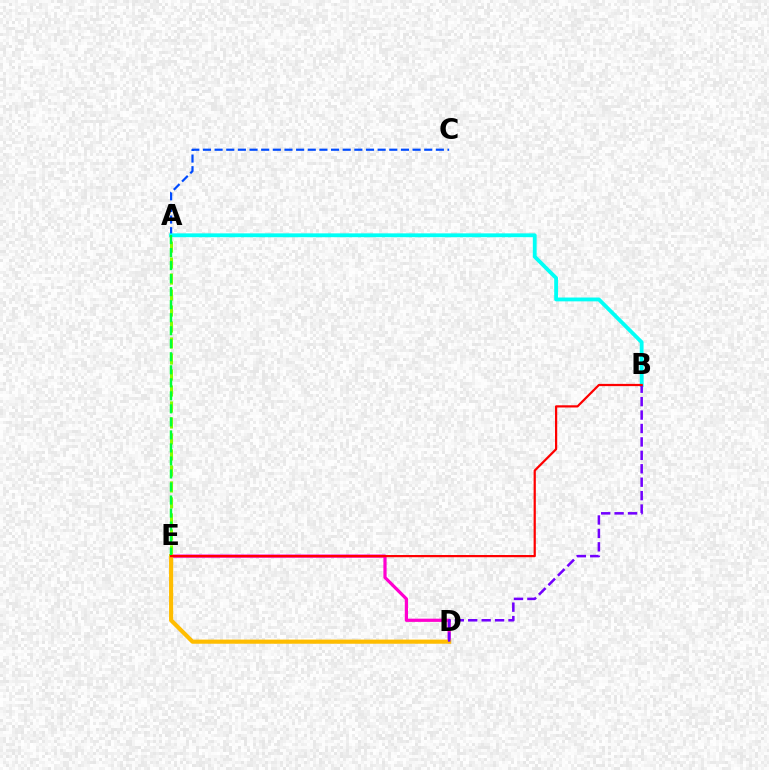{('A', 'C'): [{'color': '#004bff', 'line_style': 'dashed', 'thickness': 1.58}], ('A', 'E'): [{'color': '#84ff00', 'line_style': 'dashed', 'thickness': 2.17}, {'color': '#00ff39', 'line_style': 'dashed', 'thickness': 1.77}], ('D', 'E'): [{'color': '#ff00cf', 'line_style': 'solid', 'thickness': 2.31}, {'color': '#ffbd00', 'line_style': 'solid', 'thickness': 2.98}], ('A', 'B'): [{'color': '#00fff6', 'line_style': 'solid', 'thickness': 2.76}], ('B', 'D'): [{'color': '#7200ff', 'line_style': 'dashed', 'thickness': 1.82}], ('B', 'E'): [{'color': '#ff0000', 'line_style': 'solid', 'thickness': 1.6}]}